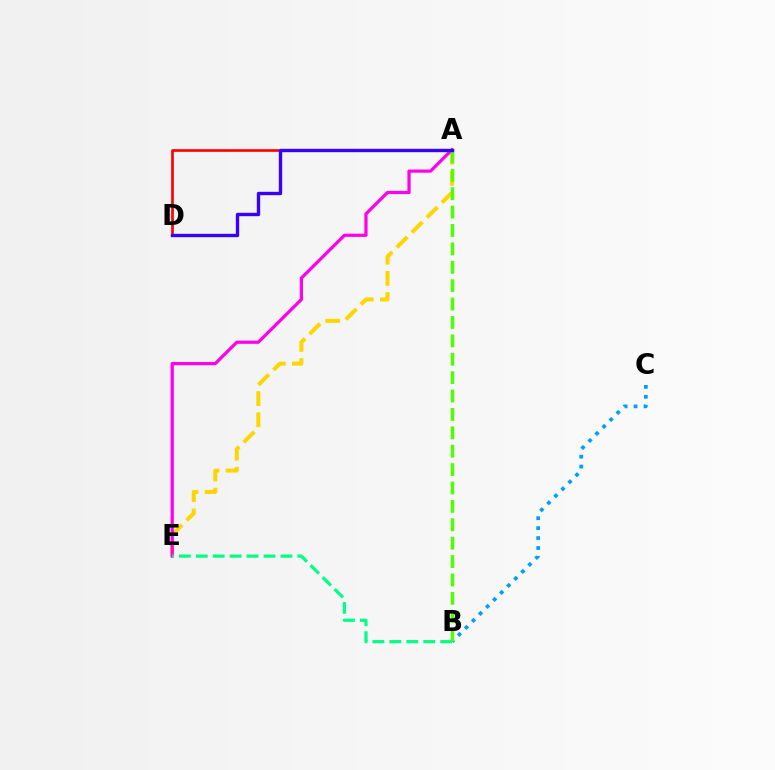{('A', 'D'): [{'color': '#ff0000', 'line_style': 'solid', 'thickness': 1.92}, {'color': '#3700ff', 'line_style': 'solid', 'thickness': 2.42}], ('A', 'E'): [{'color': '#ffd500', 'line_style': 'dashed', 'thickness': 2.88}, {'color': '#ff00ed', 'line_style': 'solid', 'thickness': 2.32}], ('B', 'E'): [{'color': '#00ff86', 'line_style': 'dashed', 'thickness': 2.3}], ('B', 'C'): [{'color': '#009eff', 'line_style': 'dotted', 'thickness': 2.7}], ('A', 'B'): [{'color': '#4fff00', 'line_style': 'dashed', 'thickness': 2.5}]}